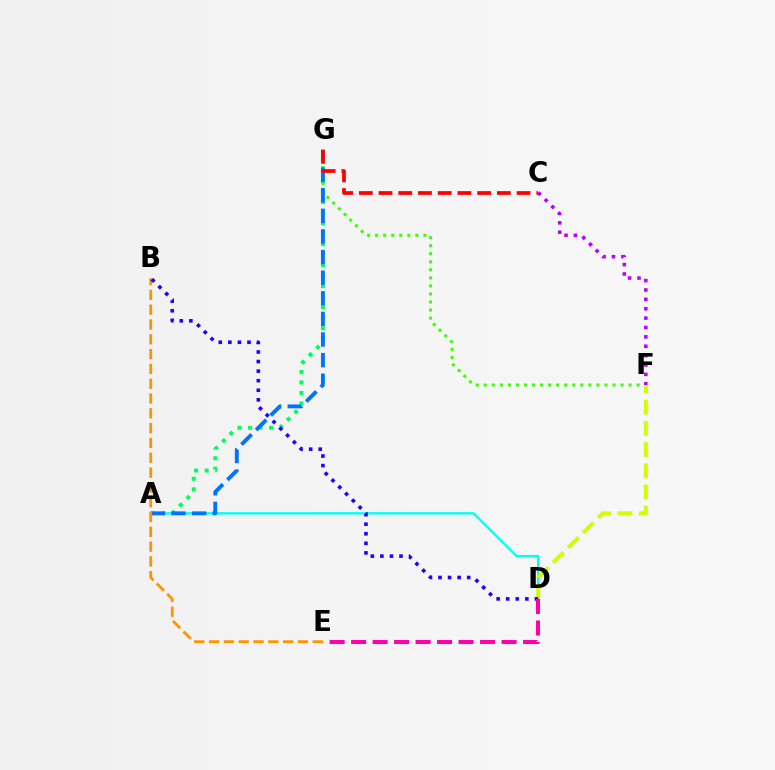{('F', 'G'): [{'color': '#3dff00', 'line_style': 'dotted', 'thickness': 2.19}], ('A', 'D'): [{'color': '#00fff6', 'line_style': 'solid', 'thickness': 1.72}], ('A', 'G'): [{'color': '#00ff5c', 'line_style': 'dotted', 'thickness': 2.86}, {'color': '#0074ff', 'line_style': 'dashed', 'thickness': 2.8}], ('D', 'F'): [{'color': '#d1ff00', 'line_style': 'dashed', 'thickness': 2.88}], ('B', 'E'): [{'color': '#ff9400', 'line_style': 'dashed', 'thickness': 2.01}], ('C', 'G'): [{'color': '#ff0000', 'line_style': 'dashed', 'thickness': 2.68}], ('B', 'D'): [{'color': '#2500ff', 'line_style': 'dotted', 'thickness': 2.6}], ('C', 'F'): [{'color': '#b900ff', 'line_style': 'dotted', 'thickness': 2.55}], ('D', 'E'): [{'color': '#ff00ac', 'line_style': 'dashed', 'thickness': 2.92}]}